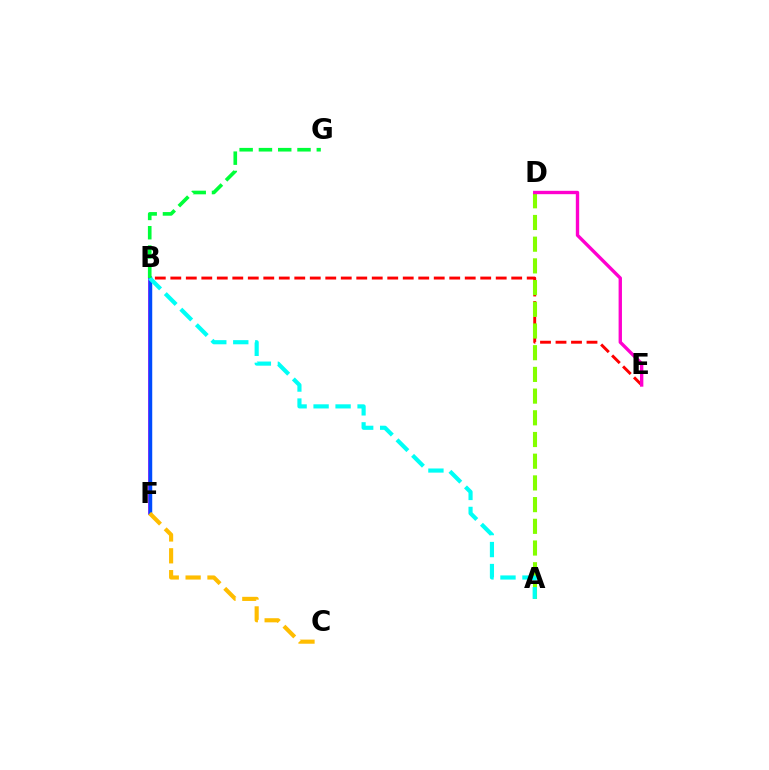{('B', 'E'): [{'color': '#ff0000', 'line_style': 'dashed', 'thickness': 2.11}], ('B', 'F'): [{'color': '#7200ff', 'line_style': 'solid', 'thickness': 2.6}, {'color': '#004bff', 'line_style': 'solid', 'thickness': 2.49}], ('A', 'D'): [{'color': '#84ff00', 'line_style': 'dashed', 'thickness': 2.95}], ('D', 'E'): [{'color': '#ff00cf', 'line_style': 'solid', 'thickness': 2.42}], ('C', 'F'): [{'color': '#ffbd00', 'line_style': 'dashed', 'thickness': 2.97}], ('A', 'B'): [{'color': '#00fff6', 'line_style': 'dashed', 'thickness': 2.99}], ('B', 'G'): [{'color': '#00ff39', 'line_style': 'dashed', 'thickness': 2.62}]}